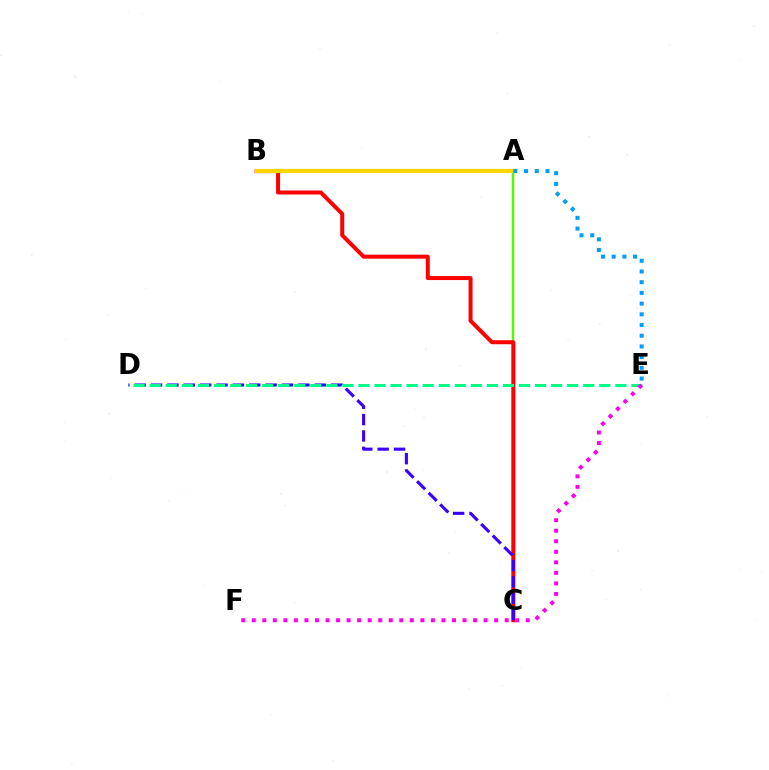{('A', 'C'): [{'color': '#4fff00', 'line_style': 'solid', 'thickness': 1.75}], ('B', 'C'): [{'color': '#ff0000', 'line_style': 'solid', 'thickness': 2.88}], ('A', 'B'): [{'color': '#ffd500', 'line_style': 'solid', 'thickness': 3.0}], ('C', 'D'): [{'color': '#3700ff', 'line_style': 'dashed', 'thickness': 2.22}], ('A', 'E'): [{'color': '#009eff', 'line_style': 'dotted', 'thickness': 2.91}], ('D', 'E'): [{'color': '#00ff86', 'line_style': 'dashed', 'thickness': 2.18}], ('E', 'F'): [{'color': '#ff00ed', 'line_style': 'dotted', 'thickness': 2.86}]}